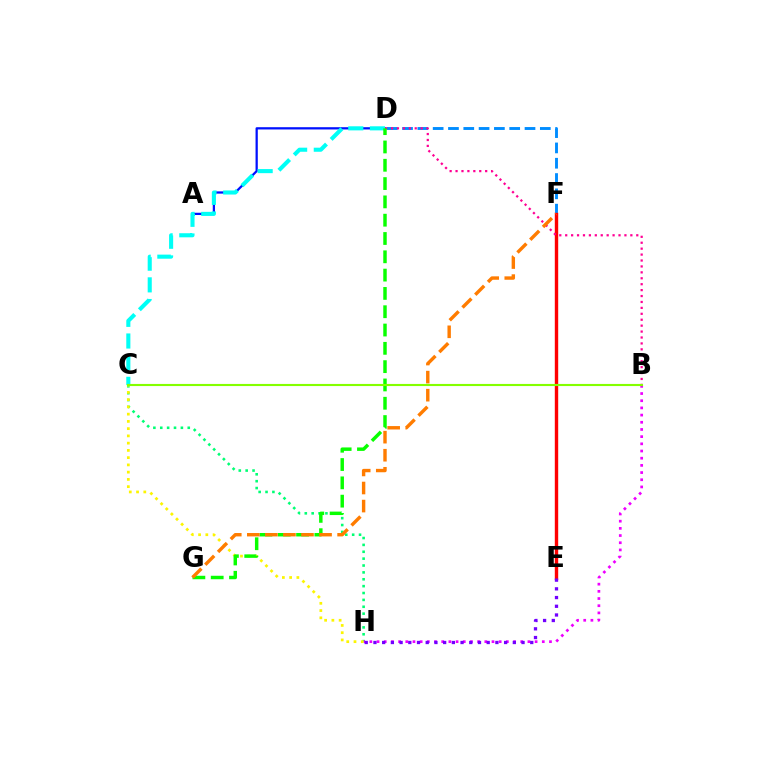{('A', 'D'): [{'color': '#0010ff', 'line_style': 'solid', 'thickness': 1.63}], ('C', 'D'): [{'color': '#00fff6', 'line_style': 'dashed', 'thickness': 2.94}], ('D', 'F'): [{'color': '#008cff', 'line_style': 'dashed', 'thickness': 2.08}], ('C', 'H'): [{'color': '#00ff74', 'line_style': 'dotted', 'thickness': 1.87}, {'color': '#fcf500', 'line_style': 'dotted', 'thickness': 1.97}], ('E', 'F'): [{'color': '#ff0000', 'line_style': 'solid', 'thickness': 2.44}], ('B', 'H'): [{'color': '#ee00ff', 'line_style': 'dotted', 'thickness': 1.95}], ('E', 'H'): [{'color': '#7200ff', 'line_style': 'dotted', 'thickness': 2.37}], ('B', 'D'): [{'color': '#ff0094', 'line_style': 'dotted', 'thickness': 1.61}], ('D', 'G'): [{'color': '#08ff00', 'line_style': 'dashed', 'thickness': 2.49}], ('F', 'G'): [{'color': '#ff7c00', 'line_style': 'dashed', 'thickness': 2.45}], ('B', 'C'): [{'color': '#84ff00', 'line_style': 'solid', 'thickness': 1.53}]}